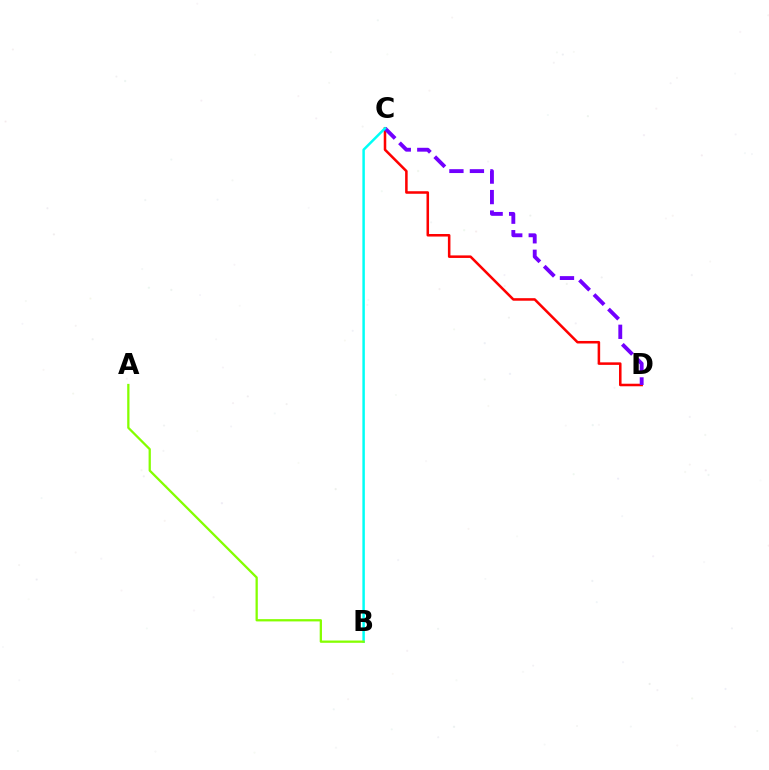{('C', 'D'): [{'color': '#ff0000', 'line_style': 'solid', 'thickness': 1.83}, {'color': '#7200ff', 'line_style': 'dashed', 'thickness': 2.78}], ('B', 'C'): [{'color': '#00fff6', 'line_style': 'solid', 'thickness': 1.79}], ('A', 'B'): [{'color': '#84ff00', 'line_style': 'solid', 'thickness': 1.64}]}